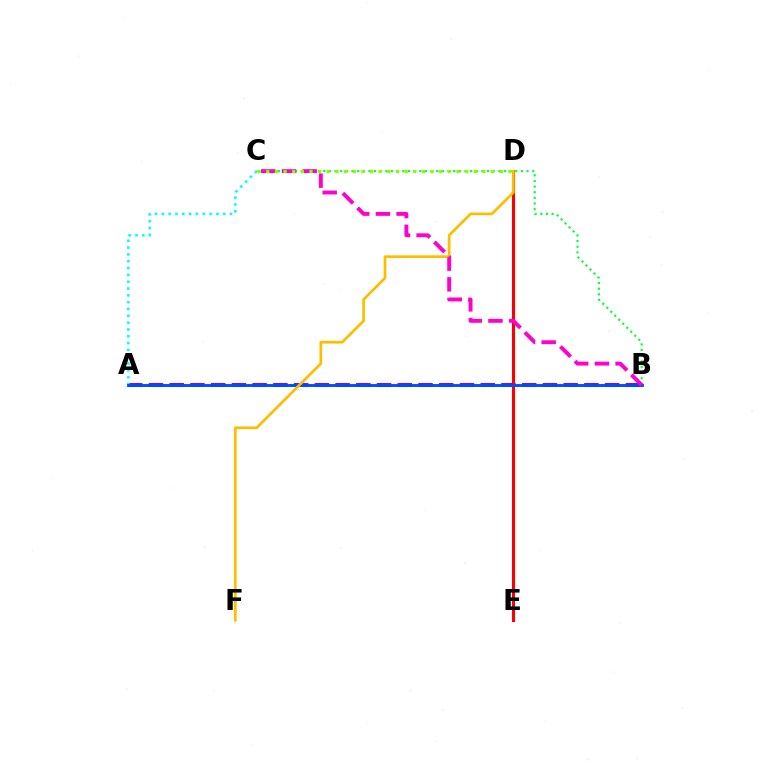{('A', 'B'): [{'color': '#7200ff', 'line_style': 'dashed', 'thickness': 2.82}, {'color': '#004bff', 'line_style': 'solid', 'thickness': 2.07}], ('A', 'C'): [{'color': '#00fff6', 'line_style': 'dotted', 'thickness': 1.85}], ('D', 'E'): [{'color': '#ff0000', 'line_style': 'solid', 'thickness': 2.21}], ('B', 'C'): [{'color': '#00ff39', 'line_style': 'dotted', 'thickness': 1.53}, {'color': '#ff00cf', 'line_style': 'dashed', 'thickness': 2.81}], ('D', 'F'): [{'color': '#ffbd00', 'line_style': 'solid', 'thickness': 1.96}], ('C', 'D'): [{'color': '#84ff00', 'line_style': 'dotted', 'thickness': 2.35}]}